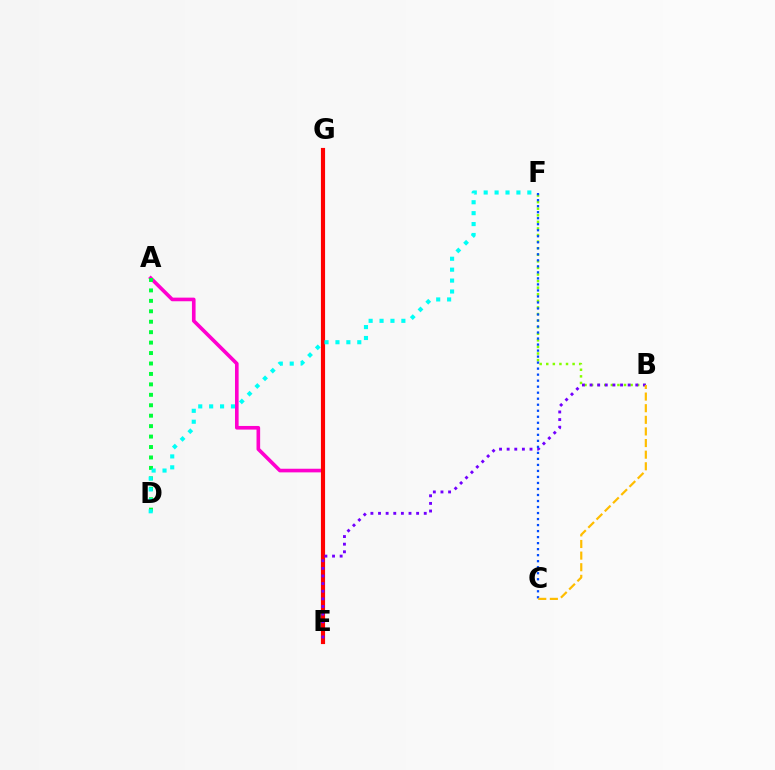{('B', 'F'): [{'color': '#84ff00', 'line_style': 'dotted', 'thickness': 1.79}], ('A', 'E'): [{'color': '#ff00cf', 'line_style': 'solid', 'thickness': 2.61}], ('E', 'G'): [{'color': '#ff0000', 'line_style': 'solid', 'thickness': 2.99}], ('A', 'D'): [{'color': '#00ff39', 'line_style': 'dotted', 'thickness': 2.84}], ('B', 'E'): [{'color': '#7200ff', 'line_style': 'dotted', 'thickness': 2.07}], ('C', 'F'): [{'color': '#004bff', 'line_style': 'dotted', 'thickness': 1.63}], ('B', 'C'): [{'color': '#ffbd00', 'line_style': 'dashed', 'thickness': 1.58}], ('D', 'F'): [{'color': '#00fff6', 'line_style': 'dotted', 'thickness': 2.96}]}